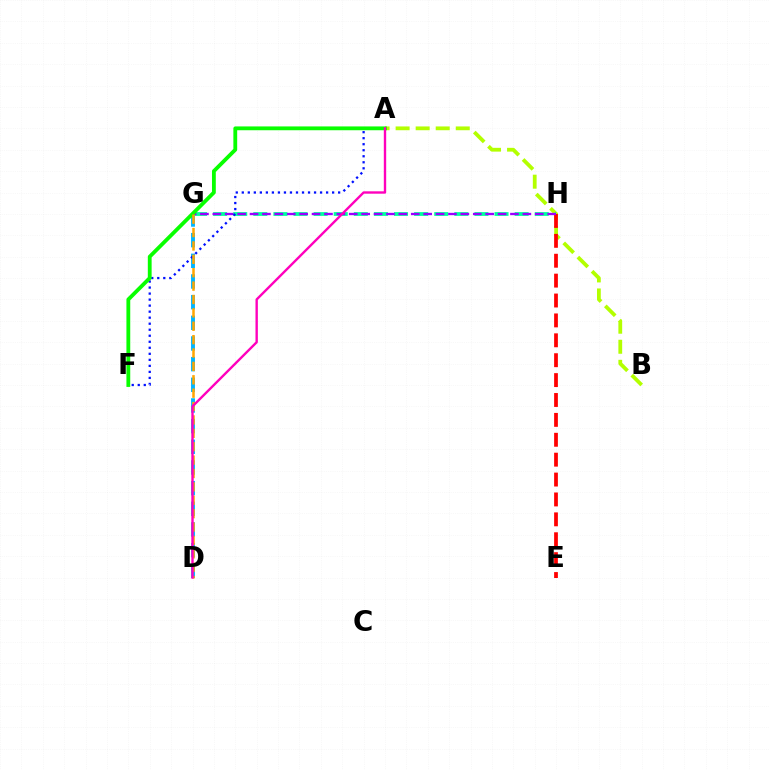{('A', 'B'): [{'color': '#b3ff00', 'line_style': 'dashed', 'thickness': 2.72}], ('D', 'G'): [{'color': '#00b5ff', 'line_style': 'dashed', 'thickness': 2.81}, {'color': '#ffa500', 'line_style': 'dashed', 'thickness': 1.82}], ('G', 'H'): [{'color': '#00ff9d', 'line_style': 'dashed', 'thickness': 2.73}, {'color': '#9b00ff', 'line_style': 'dashed', 'thickness': 1.68}], ('E', 'H'): [{'color': '#ff0000', 'line_style': 'dashed', 'thickness': 2.7}], ('A', 'F'): [{'color': '#0010ff', 'line_style': 'dotted', 'thickness': 1.64}, {'color': '#08ff00', 'line_style': 'solid', 'thickness': 2.75}], ('A', 'D'): [{'color': '#ff00bd', 'line_style': 'solid', 'thickness': 1.71}]}